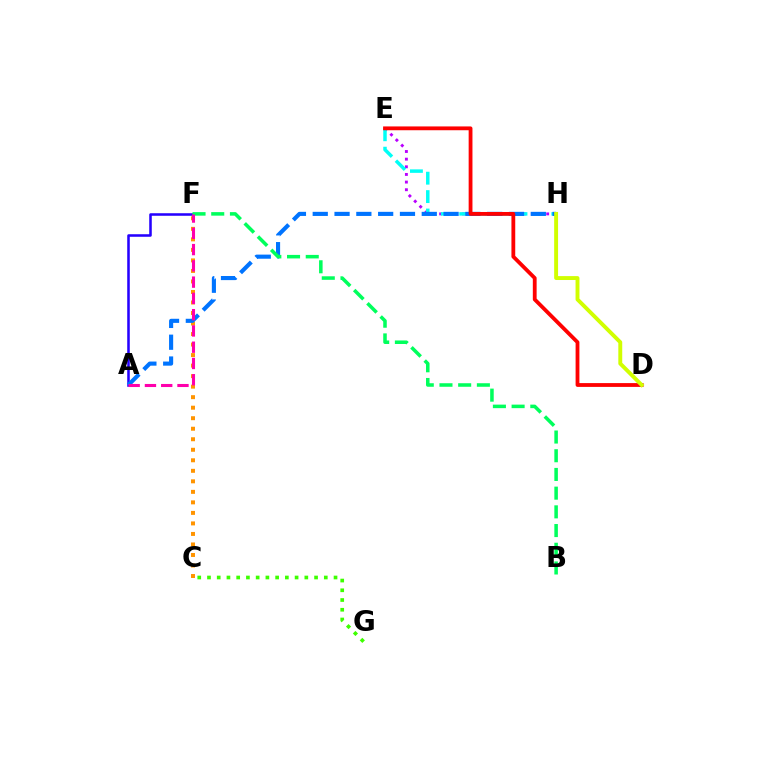{('A', 'F'): [{'color': '#2500ff', 'line_style': 'solid', 'thickness': 1.83}, {'color': '#ff00ac', 'line_style': 'dashed', 'thickness': 2.21}], ('E', 'H'): [{'color': '#b900ff', 'line_style': 'dotted', 'thickness': 2.08}, {'color': '#00fff6', 'line_style': 'dashed', 'thickness': 2.5}], ('C', 'G'): [{'color': '#3dff00', 'line_style': 'dotted', 'thickness': 2.64}], ('C', 'F'): [{'color': '#ff9400', 'line_style': 'dotted', 'thickness': 2.86}], ('A', 'H'): [{'color': '#0074ff', 'line_style': 'dashed', 'thickness': 2.96}], ('D', 'E'): [{'color': '#ff0000', 'line_style': 'solid', 'thickness': 2.74}], ('B', 'F'): [{'color': '#00ff5c', 'line_style': 'dashed', 'thickness': 2.54}], ('D', 'H'): [{'color': '#d1ff00', 'line_style': 'solid', 'thickness': 2.81}]}